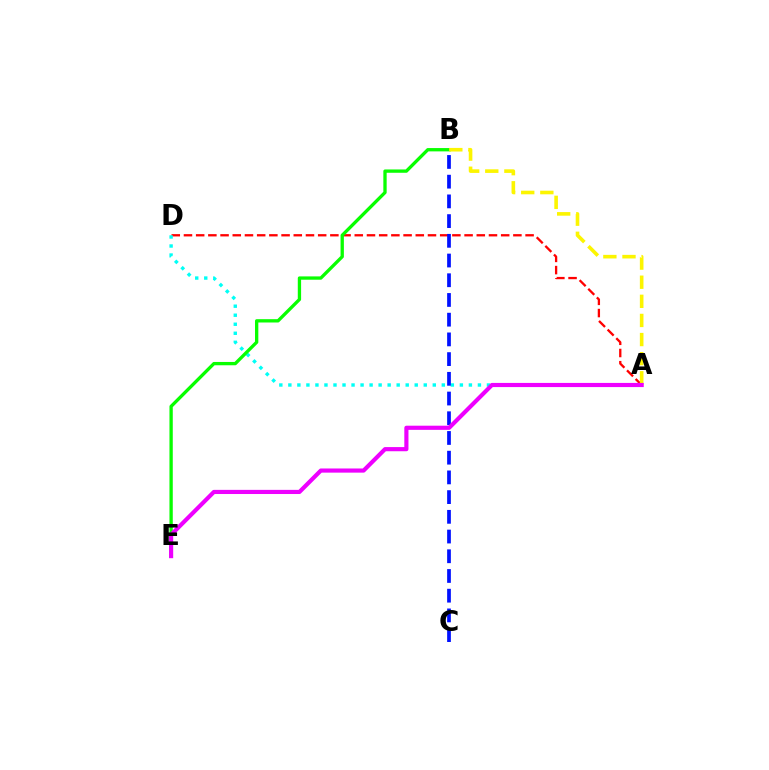{('A', 'D'): [{'color': '#ff0000', 'line_style': 'dashed', 'thickness': 1.66}, {'color': '#00fff6', 'line_style': 'dotted', 'thickness': 2.45}], ('B', 'E'): [{'color': '#08ff00', 'line_style': 'solid', 'thickness': 2.39}], ('B', 'C'): [{'color': '#0010ff', 'line_style': 'dashed', 'thickness': 2.68}], ('A', 'B'): [{'color': '#fcf500', 'line_style': 'dashed', 'thickness': 2.6}], ('A', 'E'): [{'color': '#ee00ff', 'line_style': 'solid', 'thickness': 2.99}]}